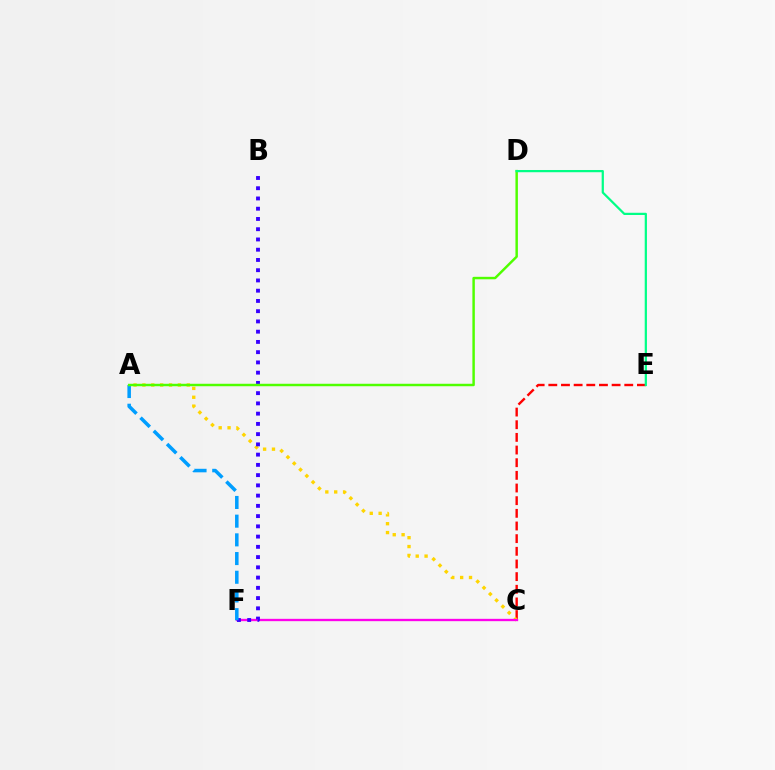{('C', 'E'): [{'color': '#ff0000', 'line_style': 'dashed', 'thickness': 1.72}], ('A', 'C'): [{'color': '#ffd500', 'line_style': 'dotted', 'thickness': 2.41}], ('C', 'F'): [{'color': '#ff00ed', 'line_style': 'solid', 'thickness': 1.68}], ('B', 'F'): [{'color': '#3700ff', 'line_style': 'dotted', 'thickness': 2.78}], ('A', 'F'): [{'color': '#009eff', 'line_style': 'dashed', 'thickness': 2.54}], ('A', 'D'): [{'color': '#4fff00', 'line_style': 'solid', 'thickness': 1.77}], ('D', 'E'): [{'color': '#00ff86', 'line_style': 'solid', 'thickness': 1.61}]}